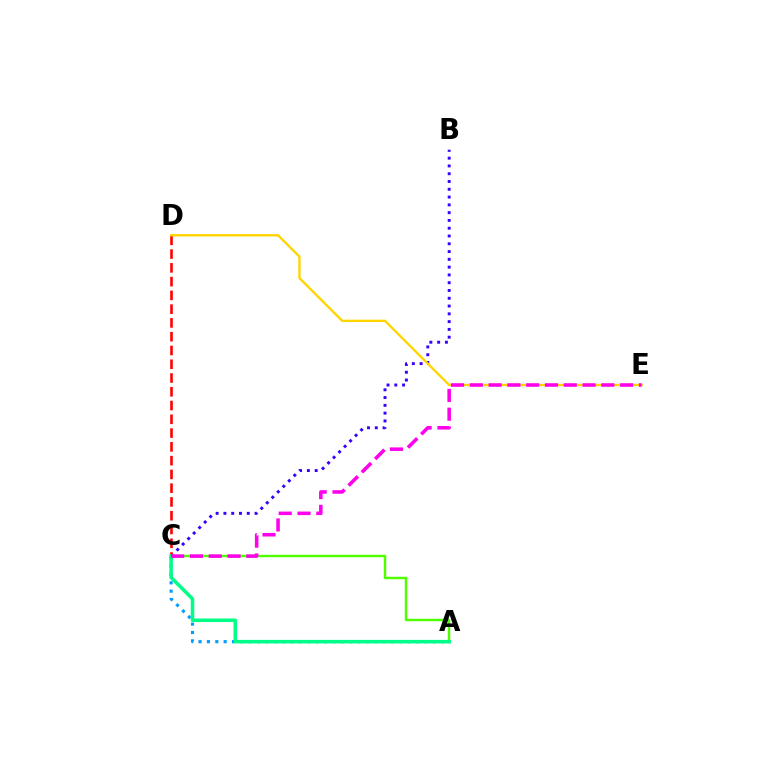{('A', 'C'): [{'color': '#009eff', 'line_style': 'dotted', 'thickness': 2.27}, {'color': '#4fff00', 'line_style': 'solid', 'thickness': 1.78}, {'color': '#00ff86', 'line_style': 'solid', 'thickness': 2.55}], ('B', 'C'): [{'color': '#3700ff', 'line_style': 'dotted', 'thickness': 2.11}], ('C', 'D'): [{'color': '#ff0000', 'line_style': 'dashed', 'thickness': 1.87}], ('D', 'E'): [{'color': '#ffd500', 'line_style': 'solid', 'thickness': 1.69}], ('C', 'E'): [{'color': '#ff00ed', 'line_style': 'dashed', 'thickness': 2.55}]}